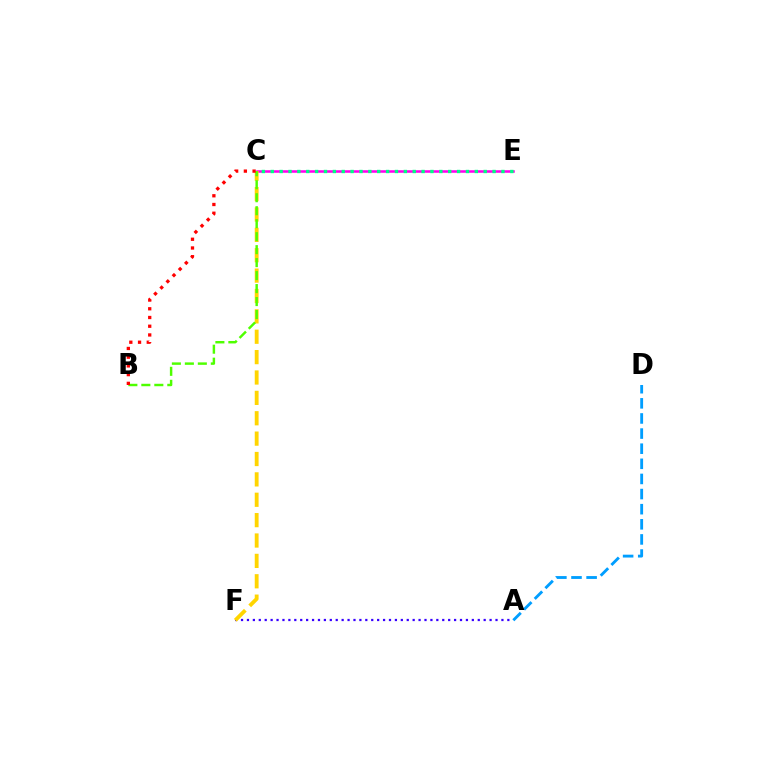{('C', 'E'): [{'color': '#ff00ed', 'line_style': 'solid', 'thickness': 1.83}, {'color': '#00ff86', 'line_style': 'dotted', 'thickness': 2.41}], ('A', 'F'): [{'color': '#3700ff', 'line_style': 'dotted', 'thickness': 1.61}], ('C', 'F'): [{'color': '#ffd500', 'line_style': 'dashed', 'thickness': 2.77}], ('B', 'C'): [{'color': '#4fff00', 'line_style': 'dashed', 'thickness': 1.76}, {'color': '#ff0000', 'line_style': 'dotted', 'thickness': 2.37}], ('A', 'D'): [{'color': '#009eff', 'line_style': 'dashed', 'thickness': 2.05}]}